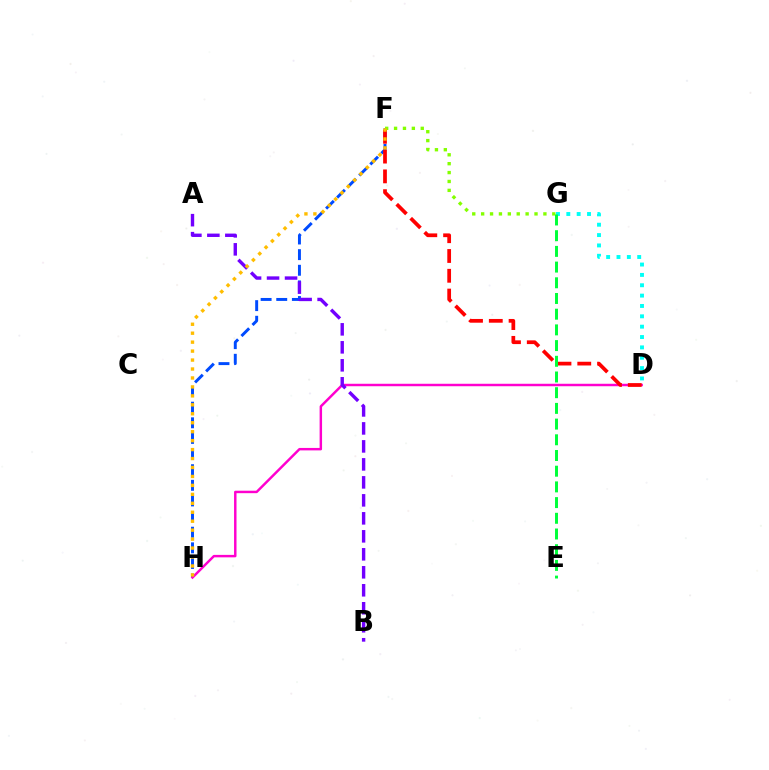{('F', 'H'): [{'color': '#004bff', 'line_style': 'dashed', 'thickness': 2.12}, {'color': '#ffbd00', 'line_style': 'dotted', 'thickness': 2.43}], ('D', 'H'): [{'color': '#ff00cf', 'line_style': 'solid', 'thickness': 1.77}], ('F', 'G'): [{'color': '#84ff00', 'line_style': 'dotted', 'thickness': 2.42}], ('D', 'F'): [{'color': '#ff0000', 'line_style': 'dashed', 'thickness': 2.69}], ('A', 'B'): [{'color': '#7200ff', 'line_style': 'dashed', 'thickness': 2.44}], ('D', 'G'): [{'color': '#00fff6', 'line_style': 'dotted', 'thickness': 2.81}], ('E', 'G'): [{'color': '#00ff39', 'line_style': 'dashed', 'thickness': 2.13}]}